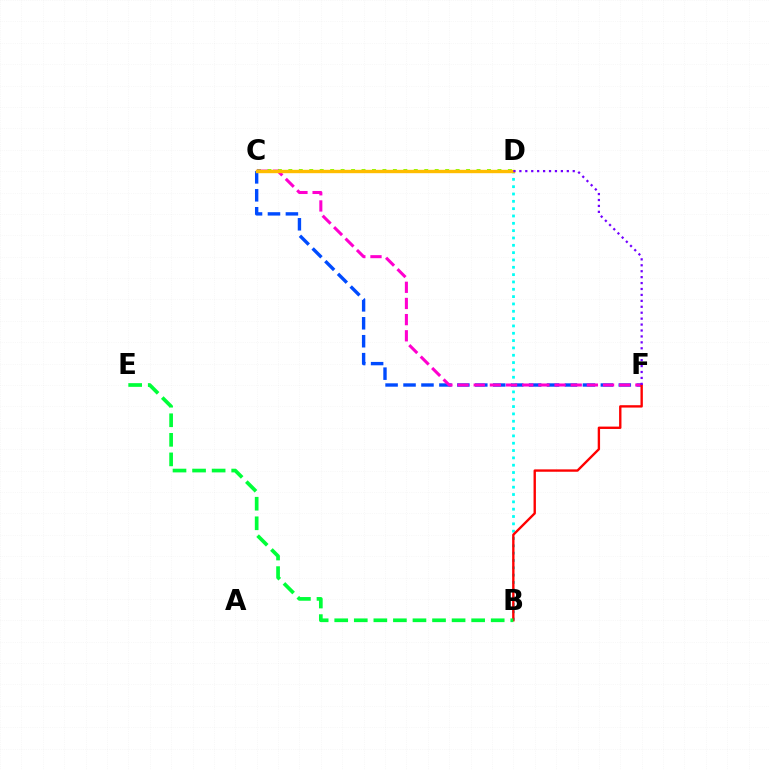{('C', 'F'): [{'color': '#004bff', 'line_style': 'dashed', 'thickness': 2.44}, {'color': '#ff00cf', 'line_style': 'dashed', 'thickness': 2.2}], ('B', 'D'): [{'color': '#00fff6', 'line_style': 'dotted', 'thickness': 1.99}], ('C', 'D'): [{'color': '#84ff00', 'line_style': 'dotted', 'thickness': 2.84}, {'color': '#ffbd00', 'line_style': 'solid', 'thickness': 2.44}], ('B', 'F'): [{'color': '#ff0000', 'line_style': 'solid', 'thickness': 1.71}], ('D', 'F'): [{'color': '#7200ff', 'line_style': 'dotted', 'thickness': 1.61}], ('B', 'E'): [{'color': '#00ff39', 'line_style': 'dashed', 'thickness': 2.66}]}